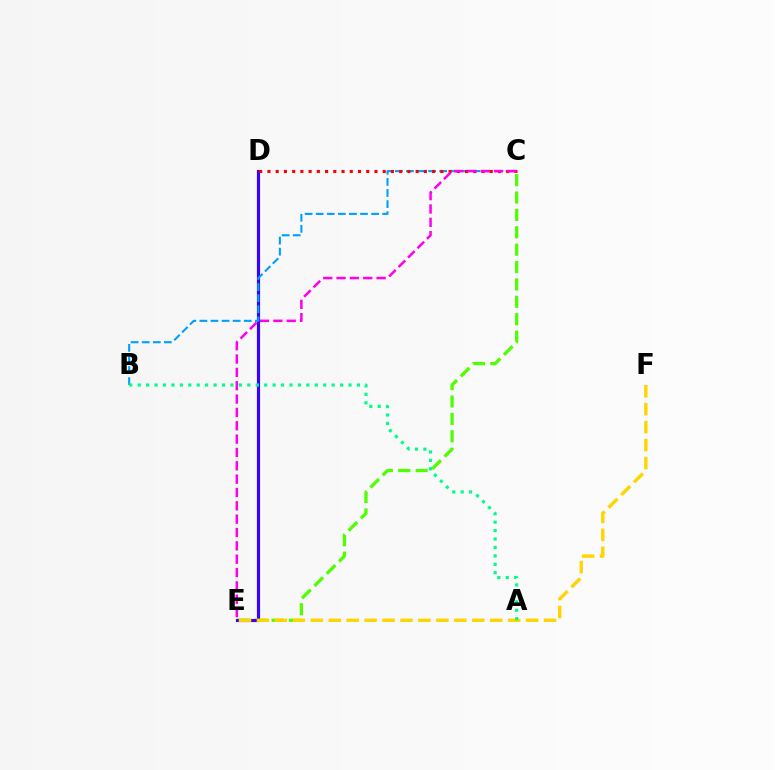{('C', 'E'): [{'color': '#4fff00', 'line_style': 'dashed', 'thickness': 2.36}, {'color': '#ff00ed', 'line_style': 'dashed', 'thickness': 1.81}], ('D', 'E'): [{'color': '#3700ff', 'line_style': 'solid', 'thickness': 2.27}], ('B', 'C'): [{'color': '#009eff', 'line_style': 'dashed', 'thickness': 1.51}], ('C', 'D'): [{'color': '#ff0000', 'line_style': 'dotted', 'thickness': 2.24}], ('E', 'F'): [{'color': '#ffd500', 'line_style': 'dashed', 'thickness': 2.44}], ('A', 'B'): [{'color': '#00ff86', 'line_style': 'dotted', 'thickness': 2.29}]}